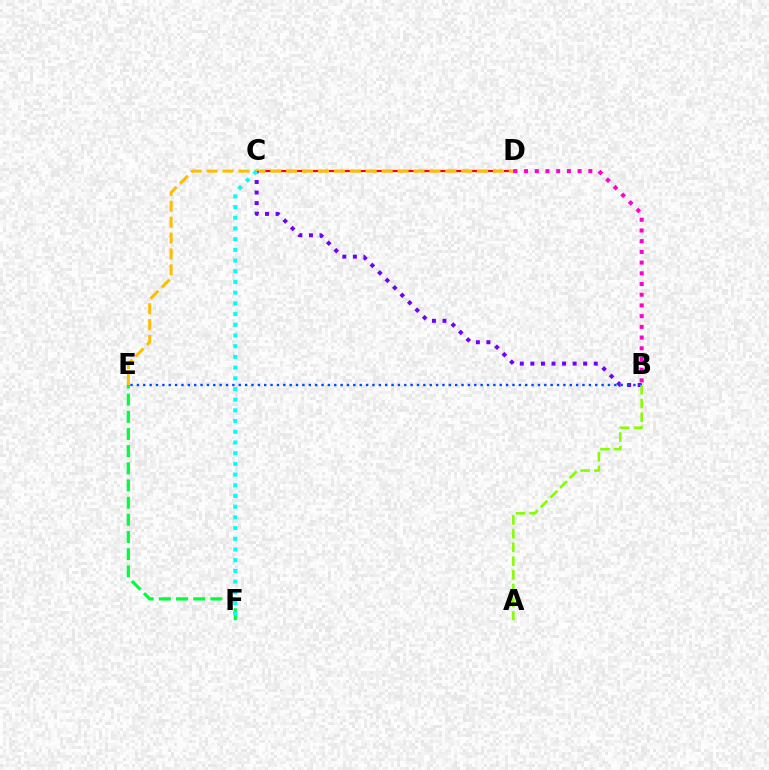{('C', 'D'): [{'color': '#ff0000', 'line_style': 'solid', 'thickness': 1.61}], ('D', 'E'): [{'color': '#ffbd00', 'line_style': 'dashed', 'thickness': 2.16}], ('E', 'F'): [{'color': '#00ff39', 'line_style': 'dashed', 'thickness': 2.33}], ('B', 'C'): [{'color': '#7200ff', 'line_style': 'dotted', 'thickness': 2.87}], ('C', 'F'): [{'color': '#00fff6', 'line_style': 'dotted', 'thickness': 2.91}], ('B', 'D'): [{'color': '#ff00cf', 'line_style': 'dotted', 'thickness': 2.91}], ('B', 'E'): [{'color': '#004bff', 'line_style': 'dotted', 'thickness': 1.73}], ('A', 'B'): [{'color': '#84ff00', 'line_style': 'dashed', 'thickness': 1.87}]}